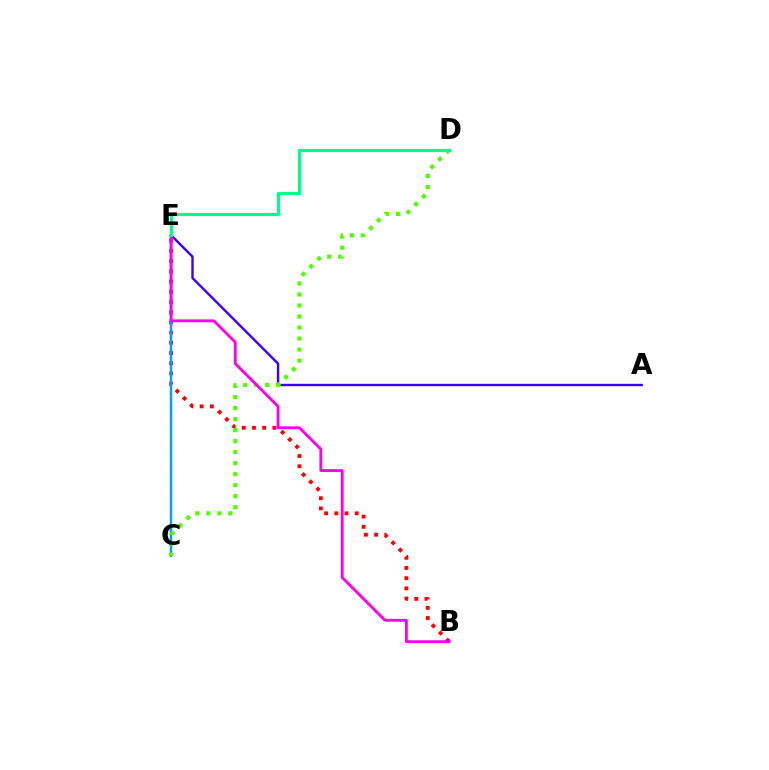{('B', 'E'): [{'color': '#ff0000', 'line_style': 'dotted', 'thickness': 2.77}, {'color': '#ff00ed', 'line_style': 'solid', 'thickness': 2.05}], ('C', 'E'): [{'color': '#ffd500', 'line_style': 'dashed', 'thickness': 1.63}, {'color': '#009eff', 'line_style': 'solid', 'thickness': 1.7}], ('A', 'E'): [{'color': '#3700ff', 'line_style': 'solid', 'thickness': 1.72}], ('C', 'D'): [{'color': '#4fff00', 'line_style': 'dotted', 'thickness': 2.99}], ('D', 'E'): [{'color': '#00ff86', 'line_style': 'solid', 'thickness': 2.28}]}